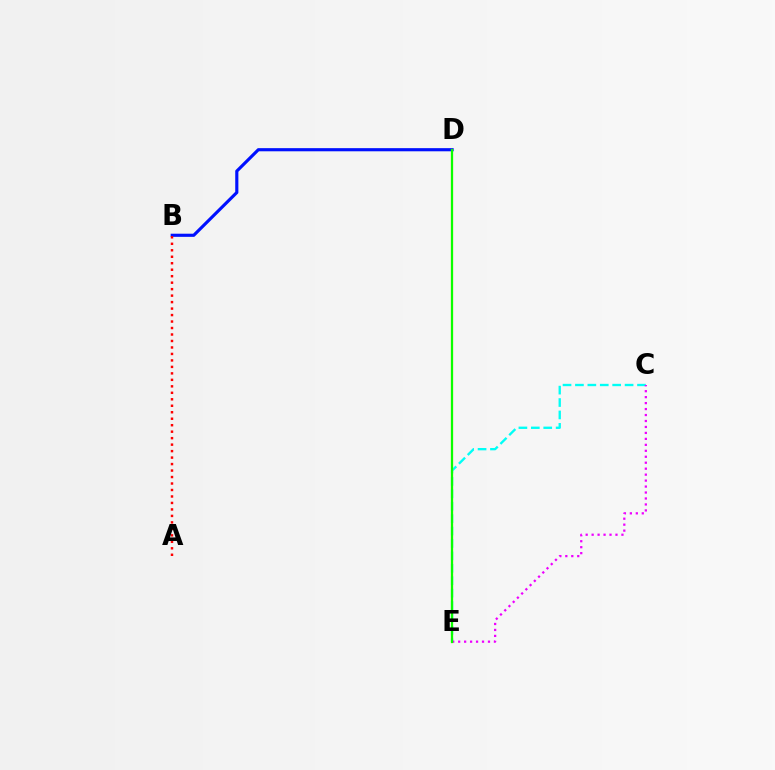{('C', 'E'): [{'color': '#00fff6', 'line_style': 'dashed', 'thickness': 1.69}, {'color': '#ee00ff', 'line_style': 'dotted', 'thickness': 1.62}], ('D', 'E'): [{'color': '#fcf500', 'line_style': 'solid', 'thickness': 1.58}, {'color': '#08ff00', 'line_style': 'solid', 'thickness': 1.57}], ('B', 'D'): [{'color': '#0010ff', 'line_style': 'solid', 'thickness': 2.26}], ('A', 'B'): [{'color': '#ff0000', 'line_style': 'dotted', 'thickness': 1.76}]}